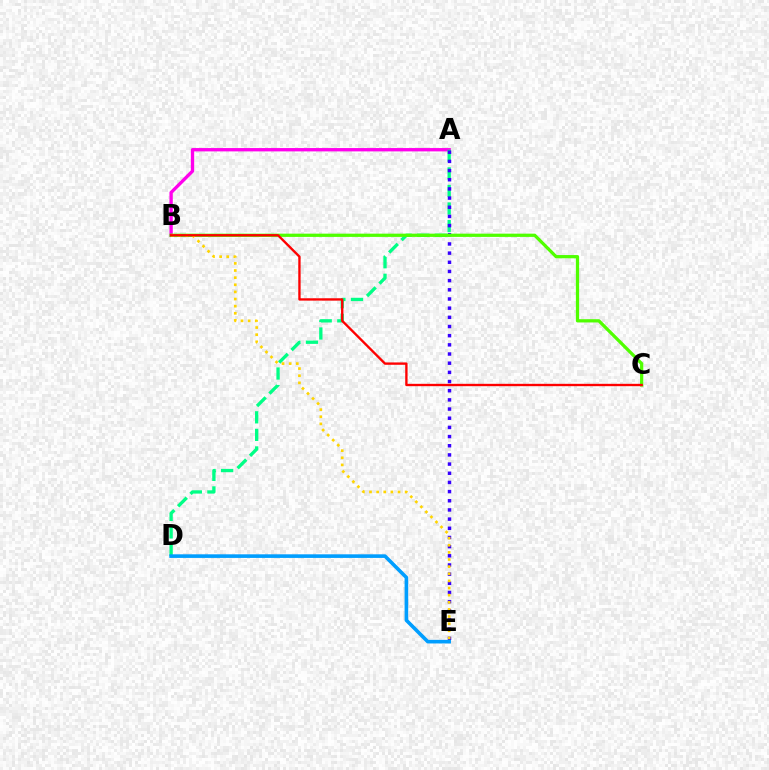{('A', 'B'): [{'color': '#ff00ed', 'line_style': 'solid', 'thickness': 2.4}], ('A', 'D'): [{'color': '#00ff86', 'line_style': 'dashed', 'thickness': 2.39}], ('A', 'E'): [{'color': '#3700ff', 'line_style': 'dotted', 'thickness': 2.49}], ('B', 'C'): [{'color': '#4fff00', 'line_style': 'solid', 'thickness': 2.34}, {'color': '#ff0000', 'line_style': 'solid', 'thickness': 1.69}], ('B', 'E'): [{'color': '#ffd500', 'line_style': 'dotted', 'thickness': 1.94}], ('D', 'E'): [{'color': '#009eff', 'line_style': 'solid', 'thickness': 2.59}]}